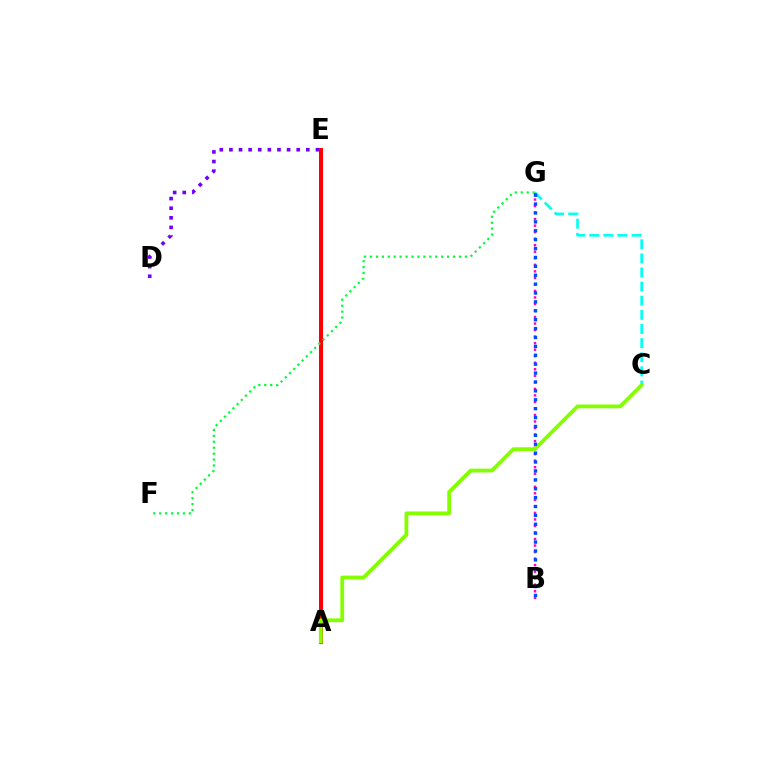{('A', 'E'): [{'color': '#ffbd00', 'line_style': 'dotted', 'thickness': 1.82}, {'color': '#ff0000', 'line_style': 'solid', 'thickness': 2.91}], ('C', 'G'): [{'color': '#00fff6', 'line_style': 'dashed', 'thickness': 1.92}], ('B', 'G'): [{'color': '#ff00cf', 'line_style': 'dotted', 'thickness': 1.77}, {'color': '#004bff', 'line_style': 'dotted', 'thickness': 2.42}], ('A', 'C'): [{'color': '#84ff00', 'line_style': 'solid', 'thickness': 2.73}], ('F', 'G'): [{'color': '#00ff39', 'line_style': 'dotted', 'thickness': 1.61}], ('D', 'E'): [{'color': '#7200ff', 'line_style': 'dotted', 'thickness': 2.61}]}